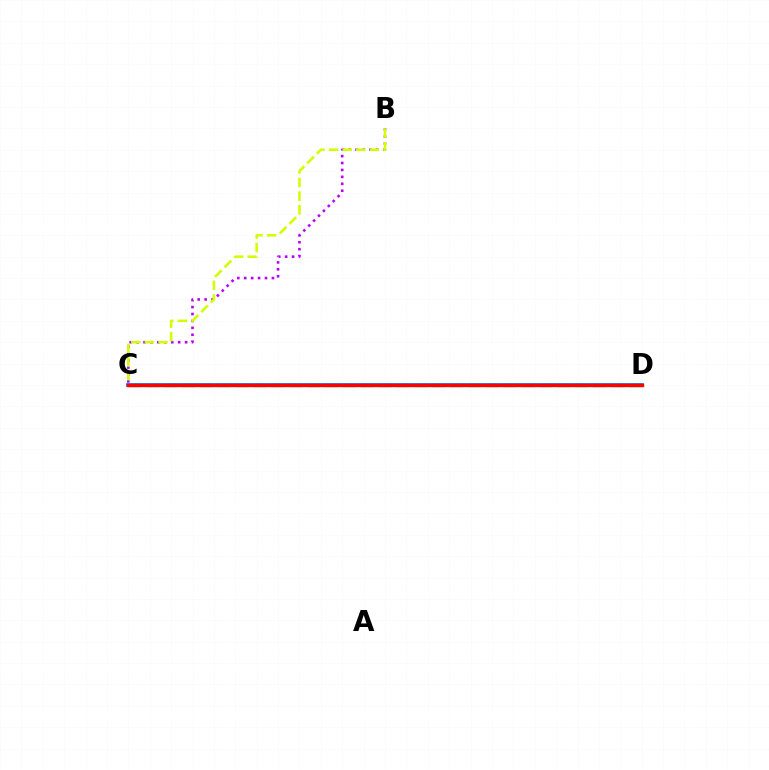{('B', 'C'): [{'color': '#b900ff', 'line_style': 'dotted', 'thickness': 1.88}, {'color': '#d1ff00', 'line_style': 'dashed', 'thickness': 1.85}], ('C', 'D'): [{'color': '#00ff5c', 'line_style': 'dashed', 'thickness': 2.43}, {'color': '#0074ff', 'line_style': 'solid', 'thickness': 2.64}, {'color': '#ff0000', 'line_style': 'solid', 'thickness': 2.43}]}